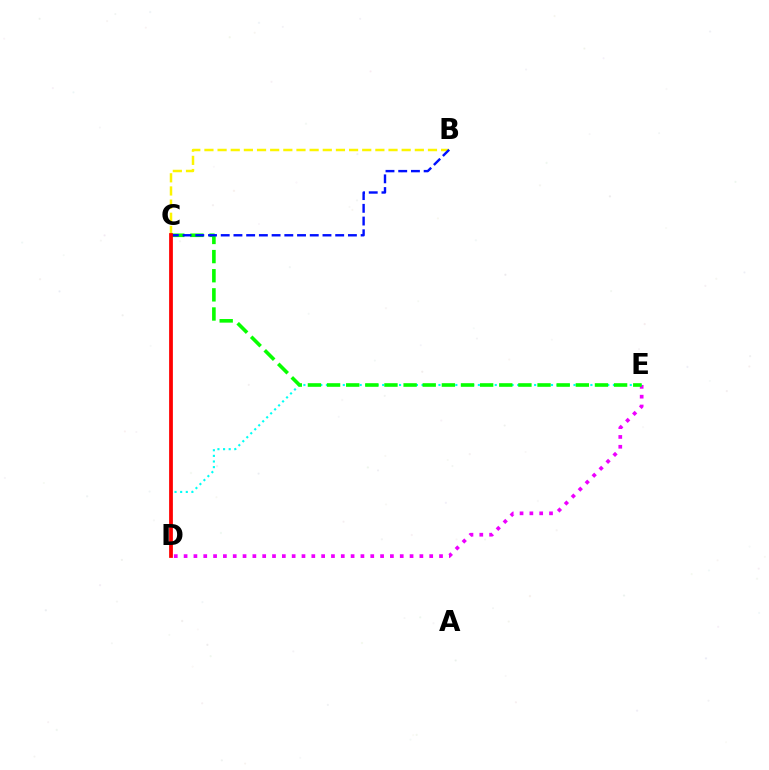{('B', 'C'): [{'color': '#fcf500', 'line_style': 'dashed', 'thickness': 1.79}, {'color': '#0010ff', 'line_style': 'dashed', 'thickness': 1.73}], ('D', 'E'): [{'color': '#ee00ff', 'line_style': 'dotted', 'thickness': 2.67}, {'color': '#00fff6', 'line_style': 'dotted', 'thickness': 1.53}], ('C', 'E'): [{'color': '#08ff00', 'line_style': 'dashed', 'thickness': 2.6}], ('C', 'D'): [{'color': '#ff0000', 'line_style': 'solid', 'thickness': 2.71}]}